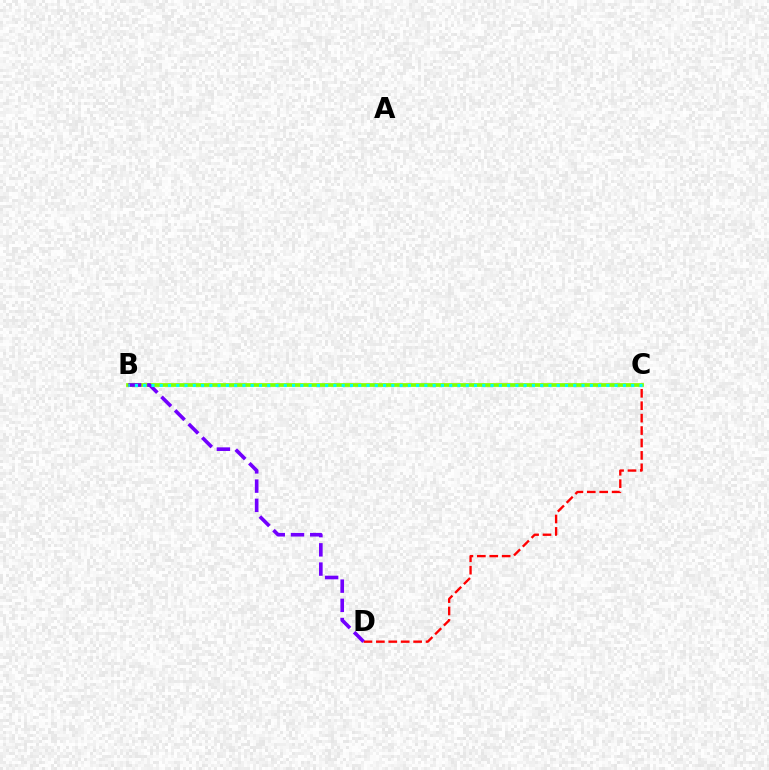{('C', 'D'): [{'color': '#ff0000', 'line_style': 'dashed', 'thickness': 1.69}], ('B', 'C'): [{'color': '#84ff00', 'line_style': 'solid', 'thickness': 2.7}, {'color': '#00fff6', 'line_style': 'dotted', 'thickness': 2.25}], ('B', 'D'): [{'color': '#7200ff', 'line_style': 'dashed', 'thickness': 2.61}]}